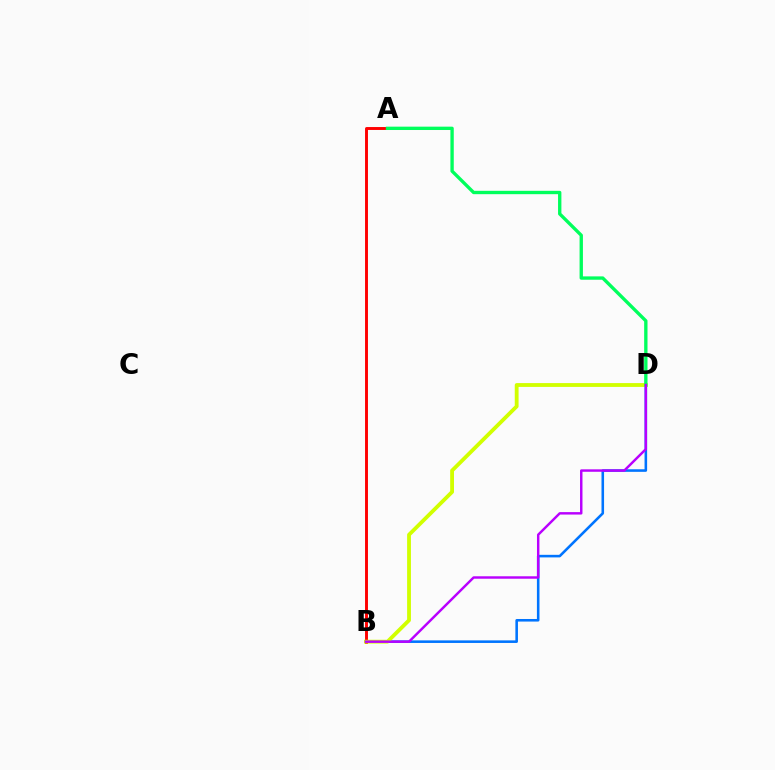{('B', 'D'): [{'color': '#0074ff', 'line_style': 'solid', 'thickness': 1.85}, {'color': '#d1ff00', 'line_style': 'solid', 'thickness': 2.75}, {'color': '#b900ff', 'line_style': 'solid', 'thickness': 1.76}], ('A', 'B'): [{'color': '#ff0000', 'line_style': 'solid', 'thickness': 2.1}], ('A', 'D'): [{'color': '#00ff5c', 'line_style': 'solid', 'thickness': 2.41}]}